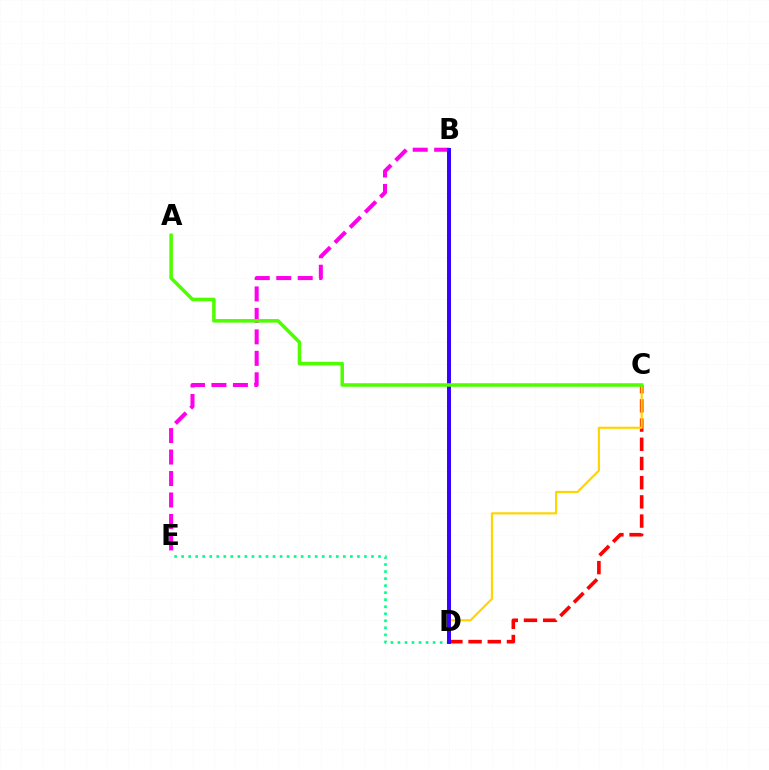{('D', 'E'): [{'color': '#00ff86', 'line_style': 'dotted', 'thickness': 1.91}], ('B', 'D'): [{'color': '#009eff', 'line_style': 'solid', 'thickness': 2.77}, {'color': '#3700ff', 'line_style': 'solid', 'thickness': 2.82}], ('C', 'D'): [{'color': '#ff0000', 'line_style': 'dashed', 'thickness': 2.61}, {'color': '#ffd500', 'line_style': 'solid', 'thickness': 1.57}], ('B', 'E'): [{'color': '#ff00ed', 'line_style': 'dashed', 'thickness': 2.92}], ('A', 'C'): [{'color': '#4fff00', 'line_style': 'solid', 'thickness': 2.54}]}